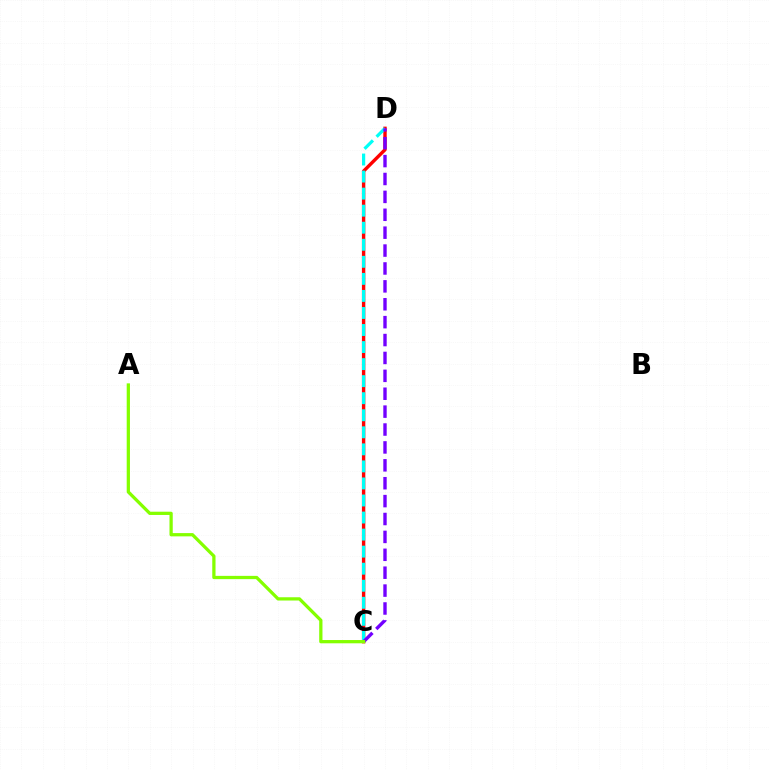{('C', 'D'): [{'color': '#ff0000', 'line_style': 'solid', 'thickness': 2.45}, {'color': '#00fff6', 'line_style': 'dashed', 'thickness': 2.32}, {'color': '#7200ff', 'line_style': 'dashed', 'thickness': 2.43}], ('A', 'C'): [{'color': '#84ff00', 'line_style': 'solid', 'thickness': 2.35}]}